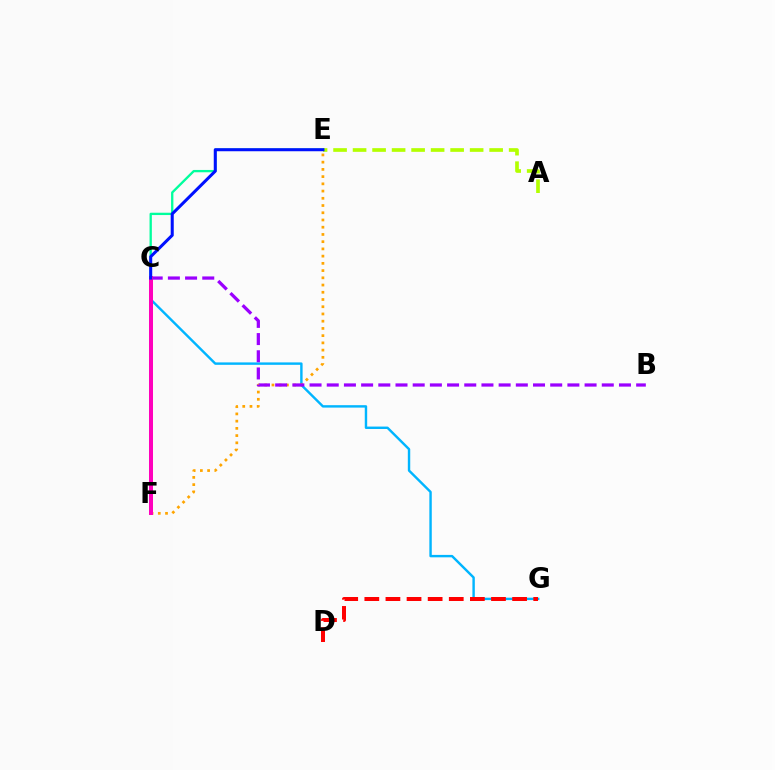{('C', 'G'): [{'color': '#00b5ff', 'line_style': 'solid', 'thickness': 1.74}], ('E', 'F'): [{'color': '#ffa500', 'line_style': 'dotted', 'thickness': 1.96}], ('D', 'G'): [{'color': '#ff0000', 'line_style': 'dashed', 'thickness': 2.87}], ('B', 'C'): [{'color': '#9b00ff', 'line_style': 'dashed', 'thickness': 2.34}], ('A', 'E'): [{'color': '#b3ff00', 'line_style': 'dashed', 'thickness': 2.65}], ('C', 'F'): [{'color': '#08ff00', 'line_style': 'dotted', 'thickness': 1.54}, {'color': '#ff00bd', 'line_style': 'solid', 'thickness': 2.88}], ('C', 'E'): [{'color': '#00ff9d', 'line_style': 'solid', 'thickness': 1.67}, {'color': '#0010ff', 'line_style': 'solid', 'thickness': 2.19}]}